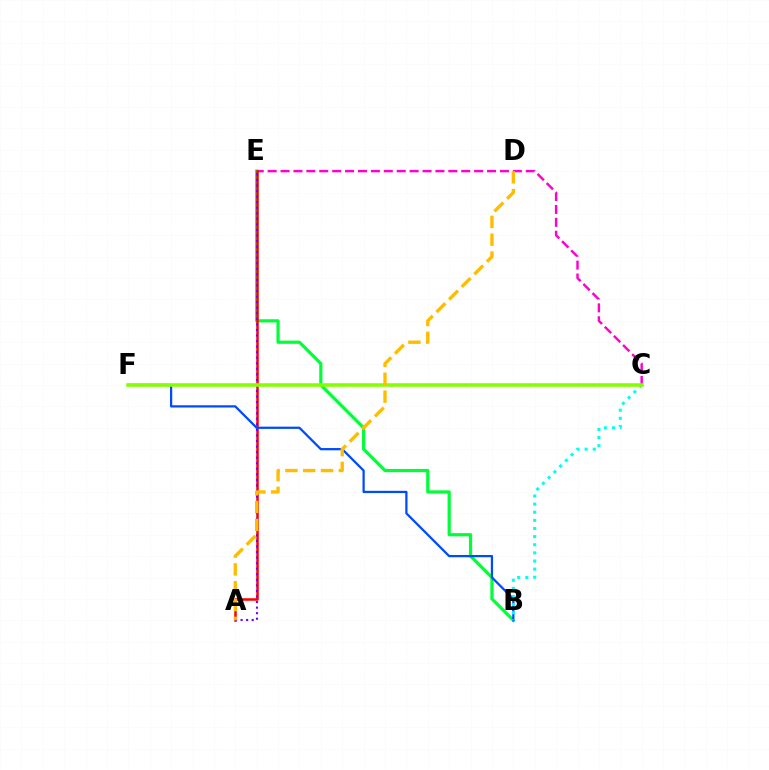{('C', 'E'): [{'color': '#ff00cf', 'line_style': 'dashed', 'thickness': 1.75}], ('B', 'E'): [{'color': '#00ff39', 'line_style': 'solid', 'thickness': 2.3}], ('A', 'E'): [{'color': '#ff0000', 'line_style': 'solid', 'thickness': 1.81}, {'color': '#7200ff', 'line_style': 'dotted', 'thickness': 1.51}], ('B', 'F'): [{'color': '#004bff', 'line_style': 'solid', 'thickness': 1.62}], ('B', 'C'): [{'color': '#00fff6', 'line_style': 'dotted', 'thickness': 2.21}], ('C', 'F'): [{'color': '#84ff00', 'line_style': 'solid', 'thickness': 2.56}], ('A', 'D'): [{'color': '#ffbd00', 'line_style': 'dashed', 'thickness': 2.42}]}